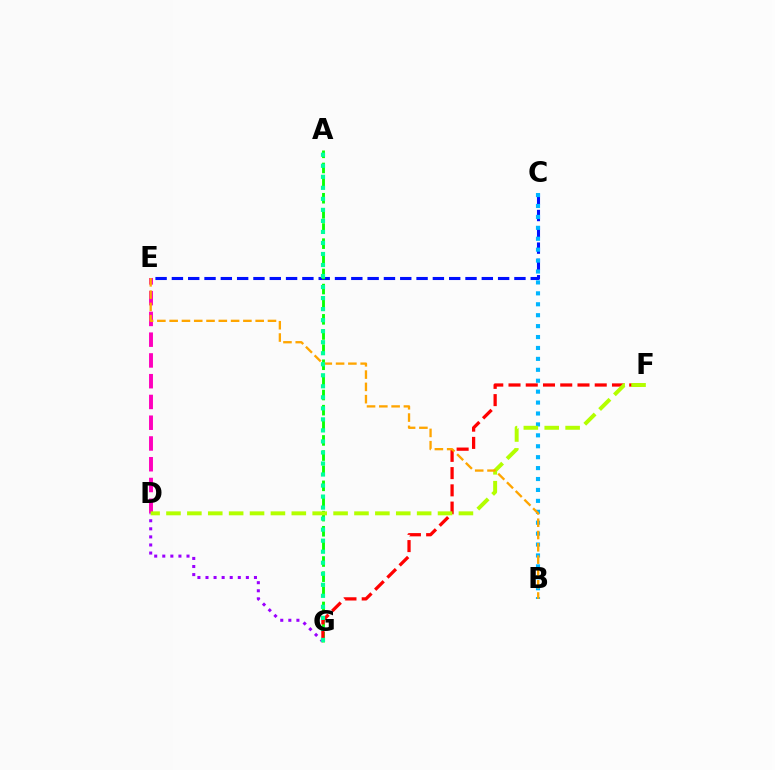{('C', 'E'): [{'color': '#0010ff', 'line_style': 'dashed', 'thickness': 2.22}], ('D', 'G'): [{'color': '#9b00ff', 'line_style': 'dotted', 'thickness': 2.19}], ('A', 'G'): [{'color': '#08ff00', 'line_style': 'dashed', 'thickness': 2.06}, {'color': '#00ff9d', 'line_style': 'dotted', 'thickness': 3.0}], ('D', 'E'): [{'color': '#ff00bd', 'line_style': 'dashed', 'thickness': 2.82}], ('B', 'C'): [{'color': '#00b5ff', 'line_style': 'dotted', 'thickness': 2.97}], ('F', 'G'): [{'color': '#ff0000', 'line_style': 'dashed', 'thickness': 2.34}], ('D', 'F'): [{'color': '#b3ff00', 'line_style': 'dashed', 'thickness': 2.84}], ('B', 'E'): [{'color': '#ffa500', 'line_style': 'dashed', 'thickness': 1.67}]}